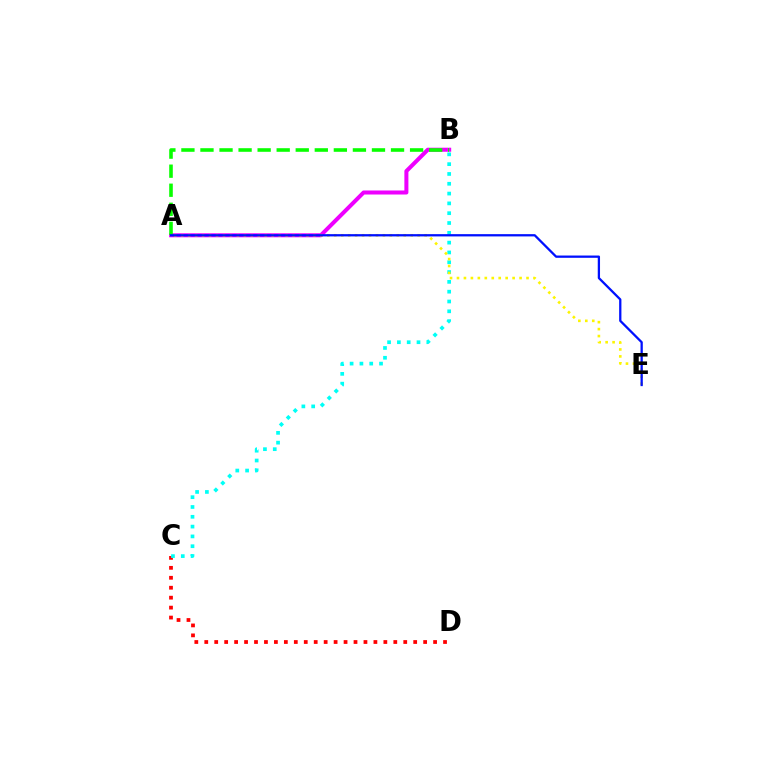{('A', 'B'): [{'color': '#ee00ff', 'line_style': 'solid', 'thickness': 2.9}, {'color': '#08ff00', 'line_style': 'dashed', 'thickness': 2.59}], ('C', 'D'): [{'color': '#ff0000', 'line_style': 'dotted', 'thickness': 2.7}], ('B', 'C'): [{'color': '#00fff6', 'line_style': 'dotted', 'thickness': 2.67}], ('A', 'E'): [{'color': '#fcf500', 'line_style': 'dotted', 'thickness': 1.89}, {'color': '#0010ff', 'line_style': 'solid', 'thickness': 1.64}]}